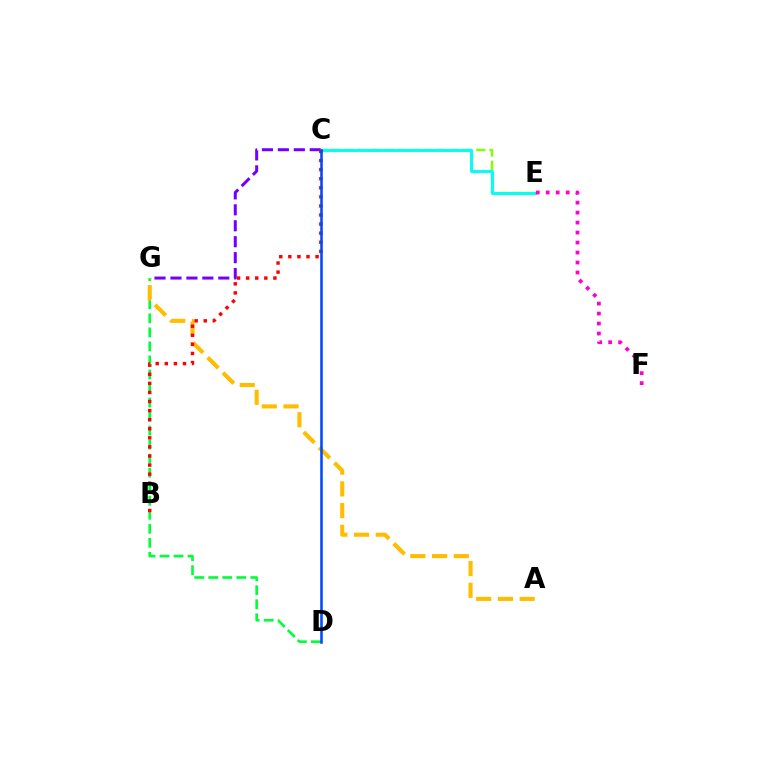{('D', 'G'): [{'color': '#00ff39', 'line_style': 'dashed', 'thickness': 1.91}], ('A', 'G'): [{'color': '#ffbd00', 'line_style': 'dashed', 'thickness': 2.95}], ('C', 'E'): [{'color': '#84ff00', 'line_style': 'dashed', 'thickness': 1.8}, {'color': '#00fff6', 'line_style': 'solid', 'thickness': 2.12}], ('C', 'G'): [{'color': '#7200ff', 'line_style': 'dashed', 'thickness': 2.17}], ('E', 'F'): [{'color': '#ff00cf', 'line_style': 'dotted', 'thickness': 2.71}], ('B', 'C'): [{'color': '#ff0000', 'line_style': 'dotted', 'thickness': 2.47}], ('C', 'D'): [{'color': '#004bff', 'line_style': 'solid', 'thickness': 1.86}]}